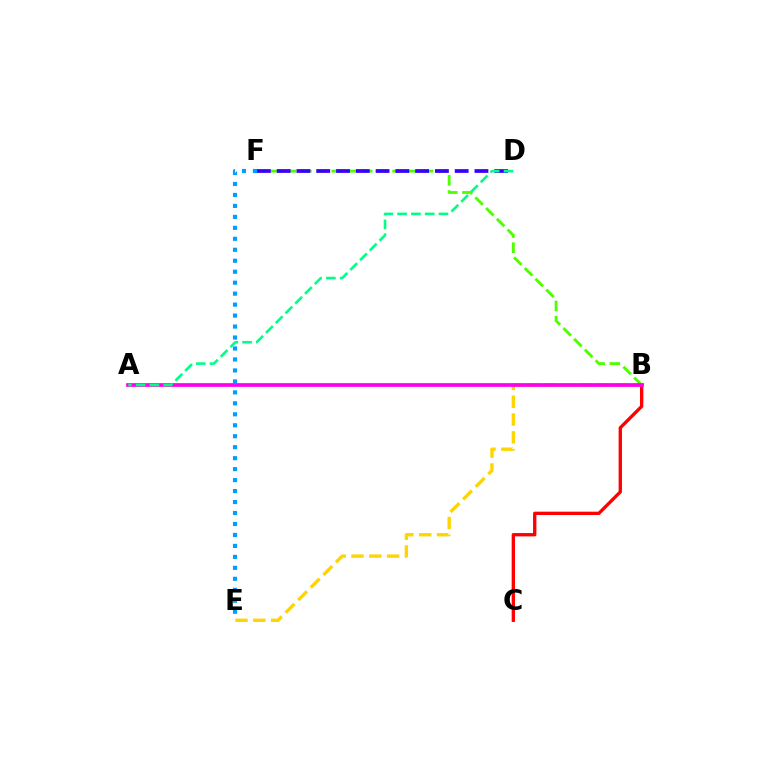{('B', 'F'): [{'color': '#4fff00', 'line_style': 'dashed', 'thickness': 2.07}], ('B', 'C'): [{'color': '#ff0000', 'line_style': 'solid', 'thickness': 2.39}], ('D', 'F'): [{'color': '#3700ff', 'line_style': 'dashed', 'thickness': 2.69}], ('E', 'F'): [{'color': '#009eff', 'line_style': 'dotted', 'thickness': 2.98}], ('B', 'E'): [{'color': '#ffd500', 'line_style': 'dashed', 'thickness': 2.42}], ('A', 'B'): [{'color': '#ff00ed', 'line_style': 'solid', 'thickness': 2.68}], ('A', 'D'): [{'color': '#00ff86', 'line_style': 'dashed', 'thickness': 1.87}]}